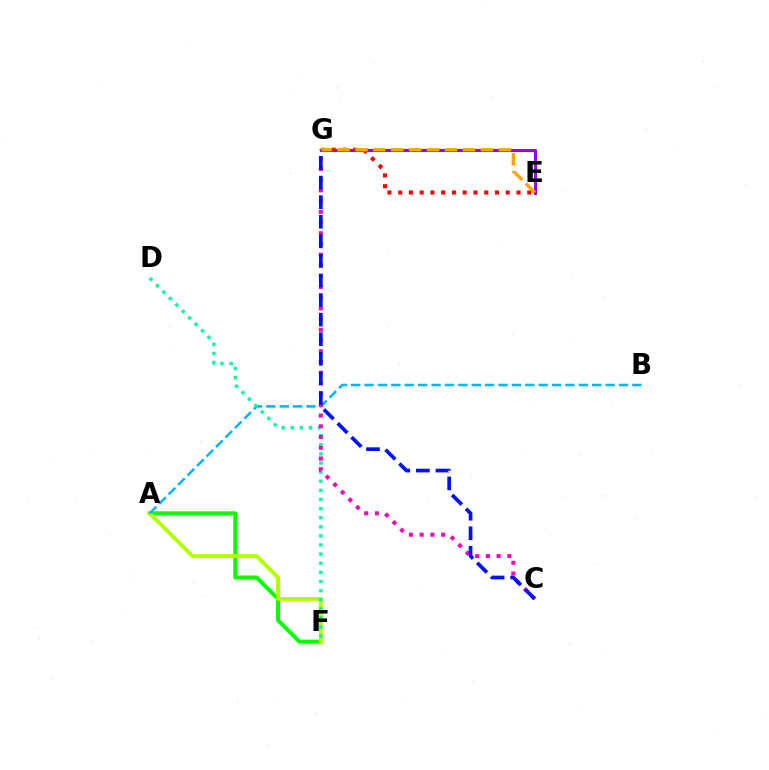{('E', 'G'): [{'color': '#9b00ff', 'line_style': 'solid', 'thickness': 2.19}, {'color': '#ff0000', 'line_style': 'dotted', 'thickness': 2.92}, {'color': '#ffa500', 'line_style': 'dashed', 'thickness': 2.44}], ('A', 'F'): [{'color': '#08ff00', 'line_style': 'solid', 'thickness': 2.89}, {'color': '#b3ff00', 'line_style': 'solid', 'thickness': 2.81}], ('A', 'B'): [{'color': '#00b5ff', 'line_style': 'dashed', 'thickness': 1.82}], ('D', 'F'): [{'color': '#00ff9d', 'line_style': 'dotted', 'thickness': 2.48}], ('C', 'G'): [{'color': '#ff00bd', 'line_style': 'dotted', 'thickness': 2.91}, {'color': '#0010ff', 'line_style': 'dashed', 'thickness': 2.66}]}